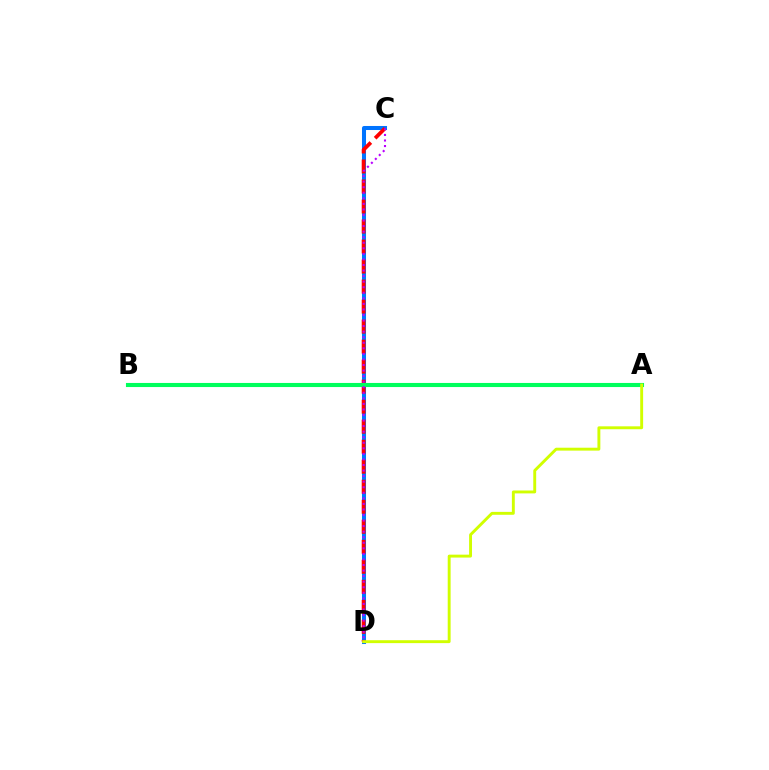{('C', 'D'): [{'color': '#0074ff', 'line_style': 'solid', 'thickness': 2.91}, {'color': '#ff0000', 'line_style': 'dashed', 'thickness': 2.72}, {'color': '#b900ff', 'line_style': 'dotted', 'thickness': 1.51}], ('A', 'B'): [{'color': '#00ff5c', 'line_style': 'solid', 'thickness': 2.95}], ('A', 'D'): [{'color': '#d1ff00', 'line_style': 'solid', 'thickness': 2.09}]}